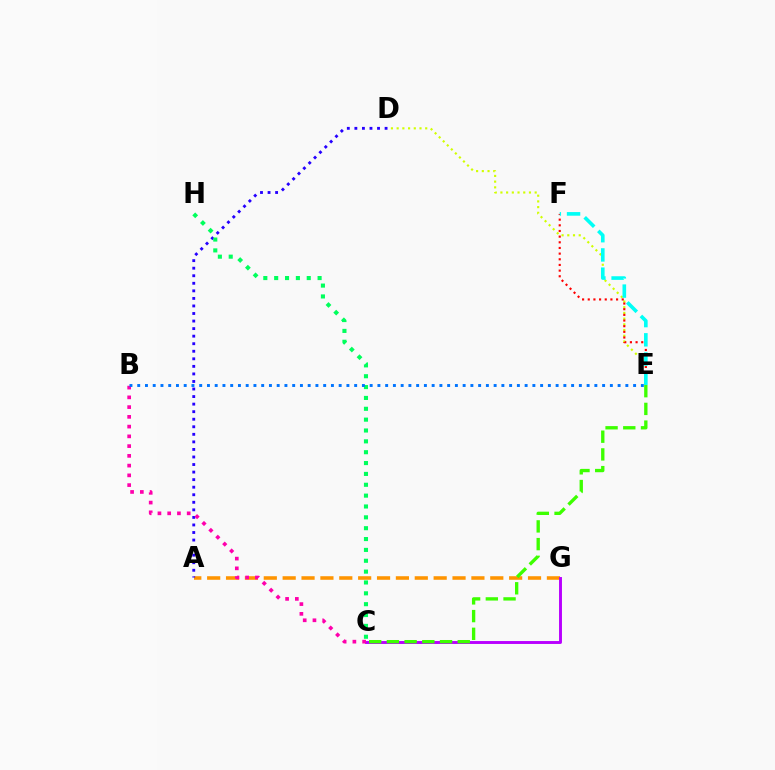{('A', 'G'): [{'color': '#ff9400', 'line_style': 'dashed', 'thickness': 2.56}], ('C', 'G'): [{'color': '#b900ff', 'line_style': 'solid', 'thickness': 2.1}], ('C', 'E'): [{'color': '#3dff00', 'line_style': 'dashed', 'thickness': 2.41}], ('D', 'E'): [{'color': '#d1ff00', 'line_style': 'dotted', 'thickness': 1.55}], ('A', 'D'): [{'color': '#2500ff', 'line_style': 'dotted', 'thickness': 2.05}], ('B', 'C'): [{'color': '#ff00ac', 'line_style': 'dotted', 'thickness': 2.65}], ('C', 'H'): [{'color': '#00ff5c', 'line_style': 'dotted', 'thickness': 2.95}], ('E', 'F'): [{'color': '#ff0000', 'line_style': 'dotted', 'thickness': 1.54}, {'color': '#00fff6', 'line_style': 'dashed', 'thickness': 2.61}], ('B', 'E'): [{'color': '#0074ff', 'line_style': 'dotted', 'thickness': 2.11}]}